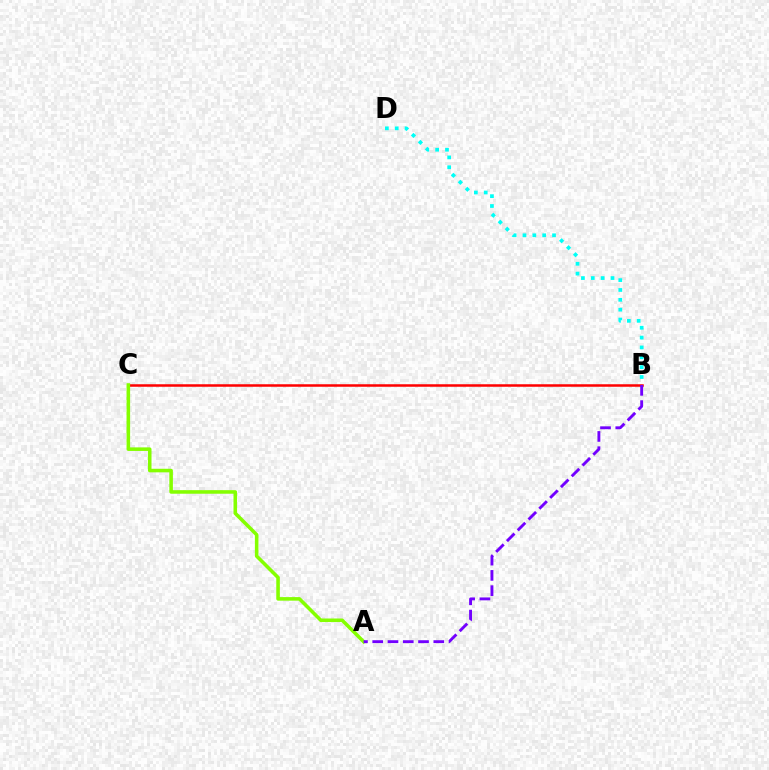{('B', 'C'): [{'color': '#ff0000', 'line_style': 'solid', 'thickness': 1.81}], ('A', 'C'): [{'color': '#84ff00', 'line_style': 'solid', 'thickness': 2.57}], ('A', 'B'): [{'color': '#7200ff', 'line_style': 'dashed', 'thickness': 2.07}], ('B', 'D'): [{'color': '#00fff6', 'line_style': 'dotted', 'thickness': 2.68}]}